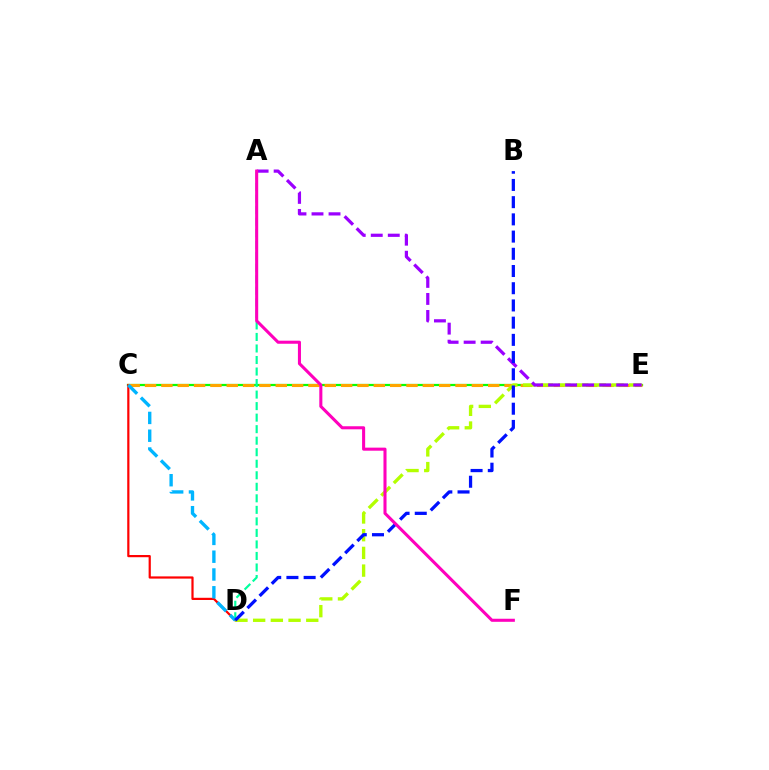{('C', 'E'): [{'color': '#08ff00', 'line_style': 'solid', 'thickness': 1.61}, {'color': '#ffa500', 'line_style': 'dashed', 'thickness': 2.22}], ('C', 'D'): [{'color': '#ff0000', 'line_style': 'solid', 'thickness': 1.59}, {'color': '#00b5ff', 'line_style': 'dashed', 'thickness': 2.42}], ('D', 'E'): [{'color': '#b3ff00', 'line_style': 'dashed', 'thickness': 2.4}], ('A', 'D'): [{'color': '#00ff9d', 'line_style': 'dashed', 'thickness': 1.57}], ('A', 'E'): [{'color': '#9b00ff', 'line_style': 'dashed', 'thickness': 2.31}], ('B', 'D'): [{'color': '#0010ff', 'line_style': 'dashed', 'thickness': 2.34}], ('A', 'F'): [{'color': '#ff00bd', 'line_style': 'solid', 'thickness': 2.21}]}